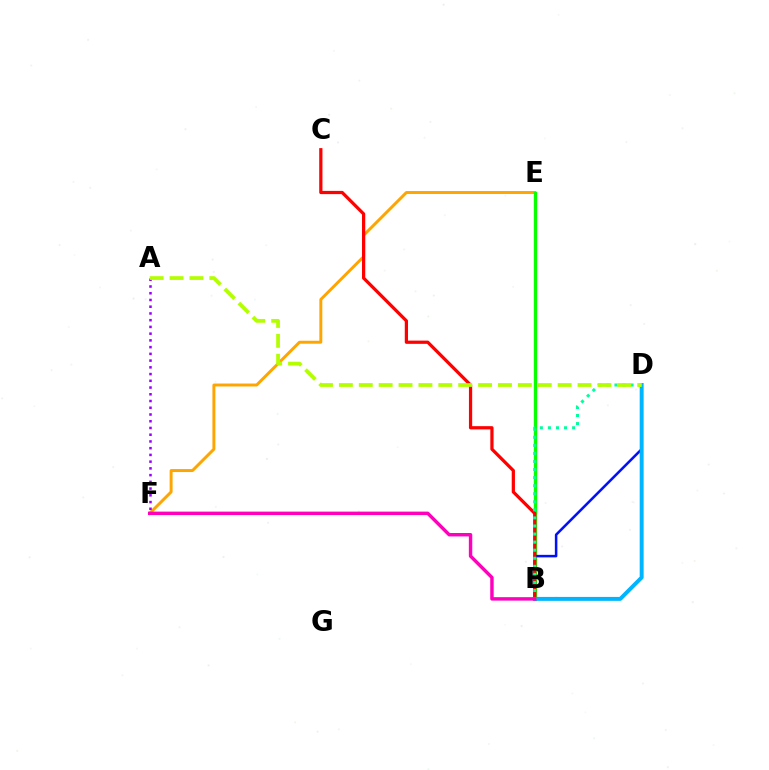{('E', 'F'): [{'color': '#ffa500', 'line_style': 'solid', 'thickness': 2.13}], ('B', 'E'): [{'color': '#08ff00', 'line_style': 'solid', 'thickness': 2.39}], ('B', 'D'): [{'color': '#0010ff', 'line_style': 'solid', 'thickness': 1.83}, {'color': '#00b5ff', 'line_style': 'solid', 'thickness': 2.83}, {'color': '#00ff9d', 'line_style': 'dotted', 'thickness': 2.19}], ('A', 'F'): [{'color': '#9b00ff', 'line_style': 'dotted', 'thickness': 1.83}], ('B', 'C'): [{'color': '#ff0000', 'line_style': 'solid', 'thickness': 2.33}], ('B', 'F'): [{'color': '#ff00bd', 'line_style': 'solid', 'thickness': 2.47}], ('A', 'D'): [{'color': '#b3ff00', 'line_style': 'dashed', 'thickness': 2.7}]}